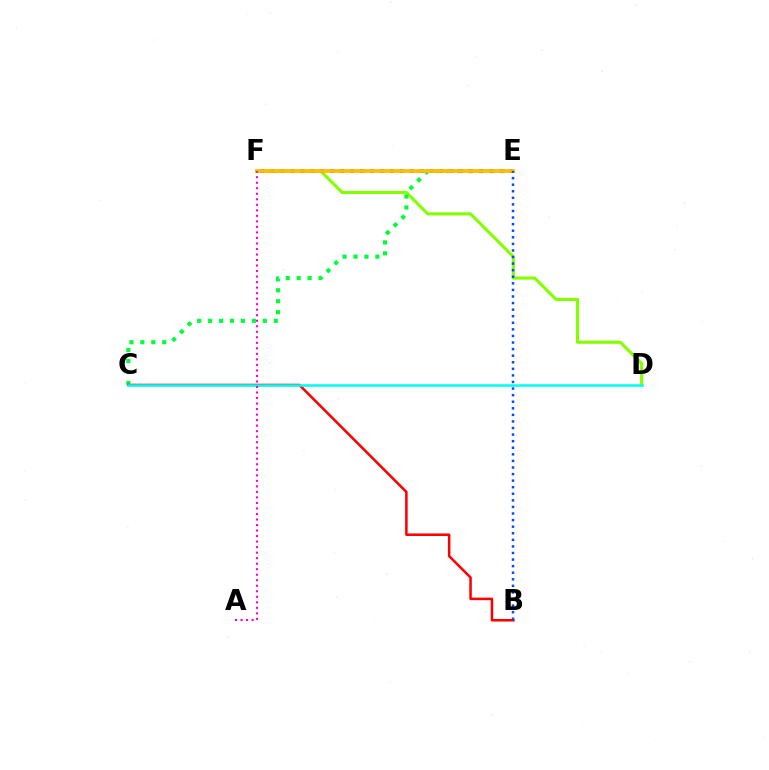{('D', 'F'): [{'color': '#84ff00', 'line_style': 'solid', 'thickness': 2.26}], ('C', 'E'): [{'color': '#00ff39', 'line_style': 'dotted', 'thickness': 2.97}], ('E', 'F'): [{'color': '#7200ff', 'line_style': 'dotted', 'thickness': 2.7}, {'color': '#ffbd00', 'line_style': 'solid', 'thickness': 2.67}], ('B', 'C'): [{'color': '#ff0000', 'line_style': 'solid', 'thickness': 1.82}], ('B', 'E'): [{'color': '#004bff', 'line_style': 'dotted', 'thickness': 1.79}], ('C', 'D'): [{'color': '#00fff6', 'line_style': 'solid', 'thickness': 1.84}], ('A', 'F'): [{'color': '#ff00cf', 'line_style': 'dotted', 'thickness': 1.5}]}